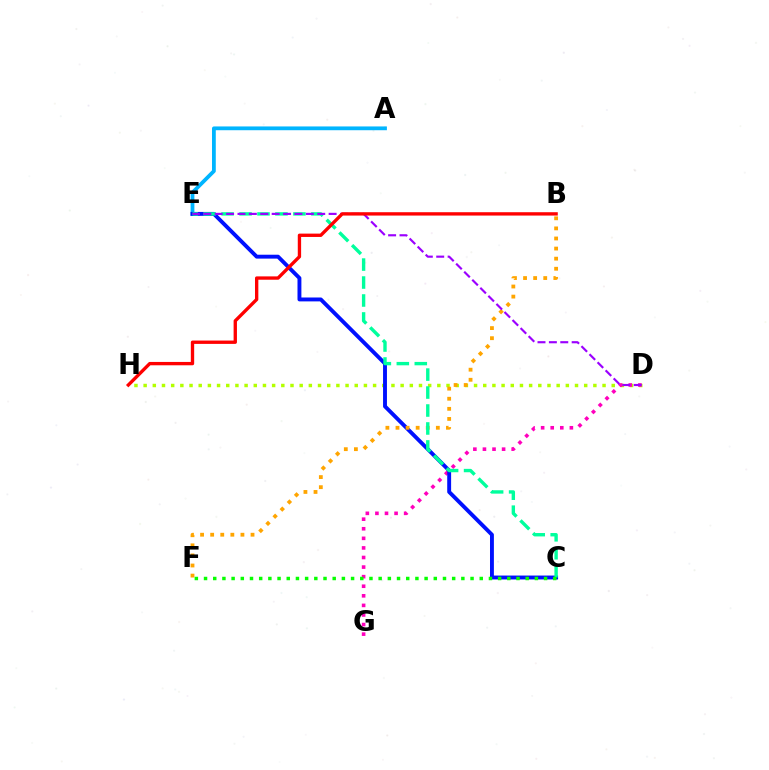{('D', 'H'): [{'color': '#b3ff00', 'line_style': 'dotted', 'thickness': 2.49}], ('A', 'E'): [{'color': '#00b5ff', 'line_style': 'solid', 'thickness': 2.72}], ('D', 'G'): [{'color': '#ff00bd', 'line_style': 'dotted', 'thickness': 2.6}], ('C', 'E'): [{'color': '#0010ff', 'line_style': 'solid', 'thickness': 2.8}, {'color': '#00ff9d', 'line_style': 'dashed', 'thickness': 2.44}], ('B', 'F'): [{'color': '#ffa500', 'line_style': 'dotted', 'thickness': 2.74}], ('D', 'E'): [{'color': '#9b00ff', 'line_style': 'dashed', 'thickness': 1.55}], ('C', 'F'): [{'color': '#08ff00', 'line_style': 'dotted', 'thickness': 2.5}], ('B', 'H'): [{'color': '#ff0000', 'line_style': 'solid', 'thickness': 2.41}]}